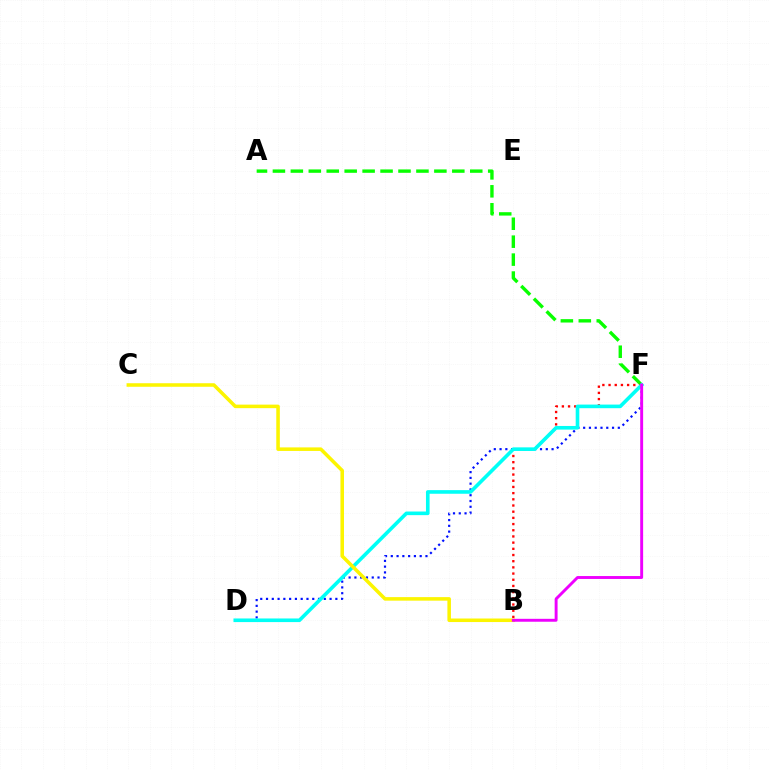{('D', 'F'): [{'color': '#0010ff', 'line_style': 'dotted', 'thickness': 1.57}, {'color': '#00fff6', 'line_style': 'solid', 'thickness': 2.61}], ('A', 'F'): [{'color': '#08ff00', 'line_style': 'dashed', 'thickness': 2.44}], ('B', 'F'): [{'color': '#ff0000', 'line_style': 'dotted', 'thickness': 1.68}, {'color': '#ee00ff', 'line_style': 'solid', 'thickness': 2.1}], ('B', 'C'): [{'color': '#fcf500', 'line_style': 'solid', 'thickness': 2.55}]}